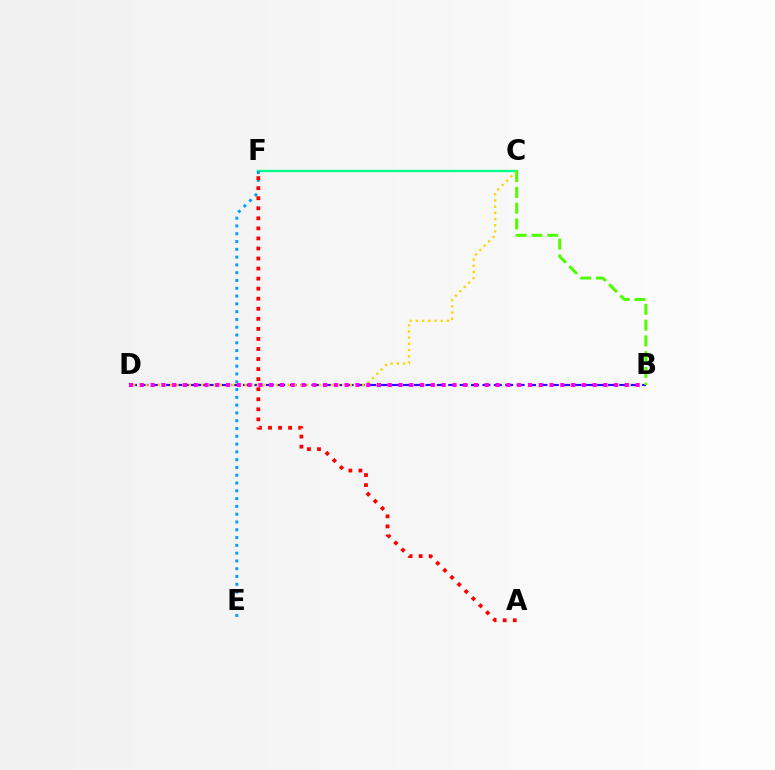{('C', 'F'): [{'color': '#00ff86', 'line_style': 'solid', 'thickness': 1.68}], ('E', 'F'): [{'color': '#009eff', 'line_style': 'dotted', 'thickness': 2.12}], ('B', 'D'): [{'color': '#3700ff', 'line_style': 'dashed', 'thickness': 1.55}, {'color': '#ff00ed', 'line_style': 'dotted', 'thickness': 2.93}], ('C', 'D'): [{'color': '#ffd500', 'line_style': 'dotted', 'thickness': 1.68}], ('B', 'C'): [{'color': '#4fff00', 'line_style': 'dashed', 'thickness': 2.14}], ('A', 'F'): [{'color': '#ff0000', 'line_style': 'dotted', 'thickness': 2.73}]}